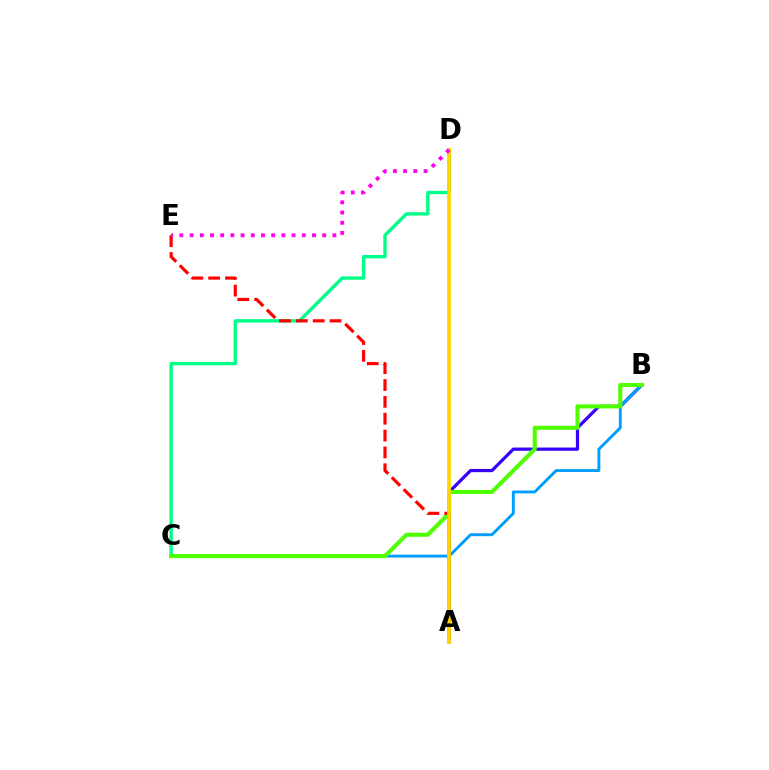{('A', 'B'): [{'color': '#3700ff', 'line_style': 'solid', 'thickness': 2.32}], ('C', 'D'): [{'color': '#00ff86', 'line_style': 'solid', 'thickness': 2.42}], ('B', 'C'): [{'color': '#009eff', 'line_style': 'solid', 'thickness': 2.08}, {'color': '#4fff00', 'line_style': 'solid', 'thickness': 2.94}], ('A', 'E'): [{'color': '#ff0000', 'line_style': 'dashed', 'thickness': 2.29}], ('A', 'D'): [{'color': '#ffd500', 'line_style': 'solid', 'thickness': 2.68}], ('D', 'E'): [{'color': '#ff00ed', 'line_style': 'dotted', 'thickness': 2.77}]}